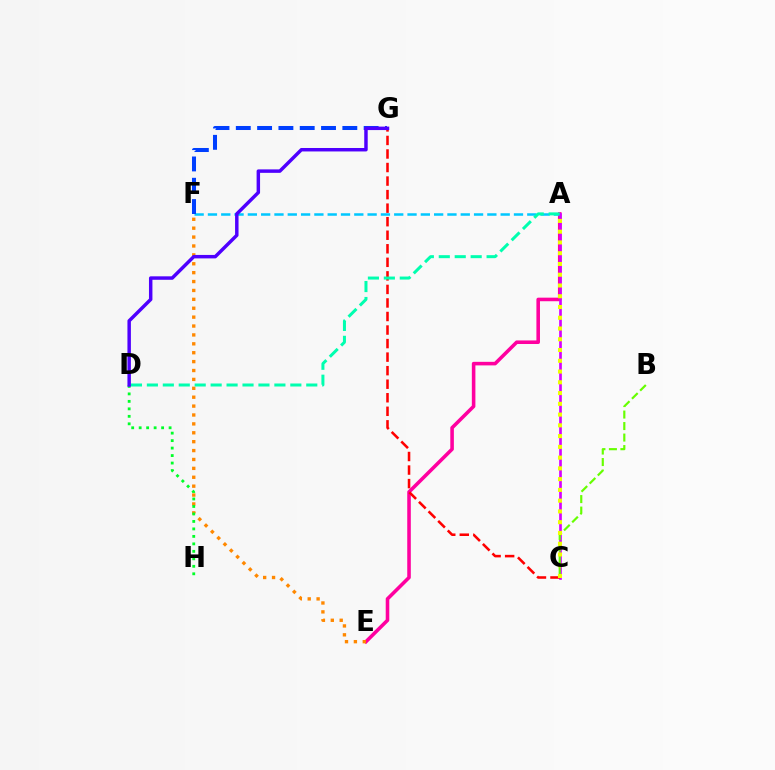{('A', 'E'): [{'color': '#ff00a0', 'line_style': 'solid', 'thickness': 2.57}], ('A', 'F'): [{'color': '#00c7ff', 'line_style': 'dashed', 'thickness': 1.81}], ('A', 'C'): [{'color': '#d600ff', 'line_style': 'solid', 'thickness': 1.93}, {'color': '#eeff00', 'line_style': 'dotted', 'thickness': 2.92}], ('F', 'G'): [{'color': '#003fff', 'line_style': 'dashed', 'thickness': 2.89}], ('C', 'G'): [{'color': '#ff0000', 'line_style': 'dashed', 'thickness': 1.84}], ('E', 'F'): [{'color': '#ff8800', 'line_style': 'dotted', 'thickness': 2.42}], ('D', 'H'): [{'color': '#00ff27', 'line_style': 'dotted', 'thickness': 2.03}], ('A', 'D'): [{'color': '#00ffaf', 'line_style': 'dashed', 'thickness': 2.17}], ('B', 'C'): [{'color': '#66ff00', 'line_style': 'dashed', 'thickness': 1.56}], ('D', 'G'): [{'color': '#4f00ff', 'line_style': 'solid', 'thickness': 2.49}]}